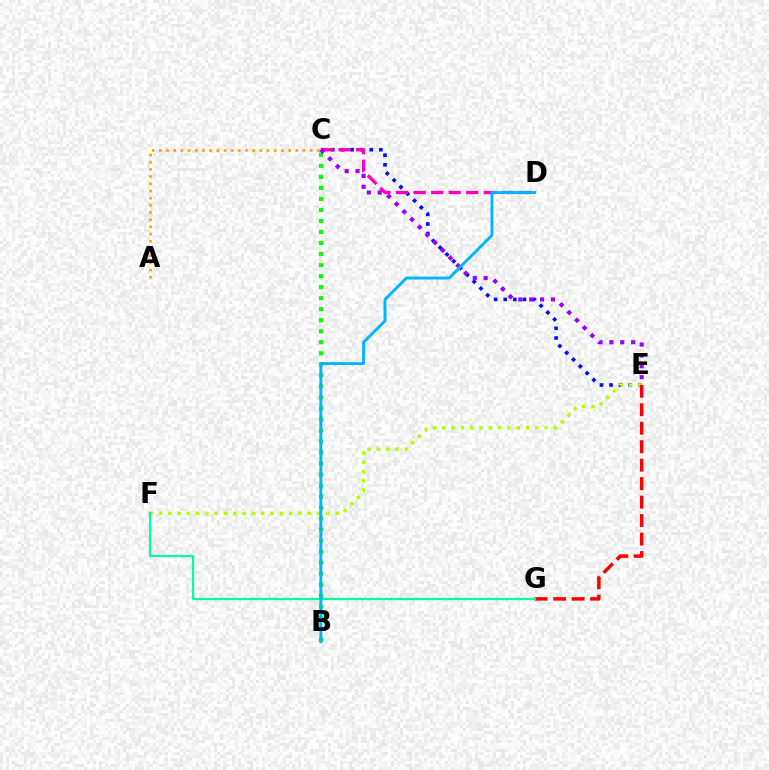{('C', 'E'): [{'color': '#0010ff', 'line_style': 'dotted', 'thickness': 2.61}, {'color': '#9b00ff', 'line_style': 'dotted', 'thickness': 2.96}], ('C', 'D'): [{'color': '#ff00bd', 'line_style': 'dashed', 'thickness': 2.38}], ('B', 'C'): [{'color': '#08ff00', 'line_style': 'dotted', 'thickness': 3.0}], ('A', 'C'): [{'color': '#ffa500', 'line_style': 'dotted', 'thickness': 1.95}], ('E', 'F'): [{'color': '#b3ff00', 'line_style': 'dotted', 'thickness': 2.53}], ('E', 'G'): [{'color': '#ff0000', 'line_style': 'dashed', 'thickness': 2.51}], ('F', 'G'): [{'color': '#00ff9d', 'line_style': 'solid', 'thickness': 1.56}], ('B', 'D'): [{'color': '#00b5ff', 'line_style': 'solid', 'thickness': 2.09}]}